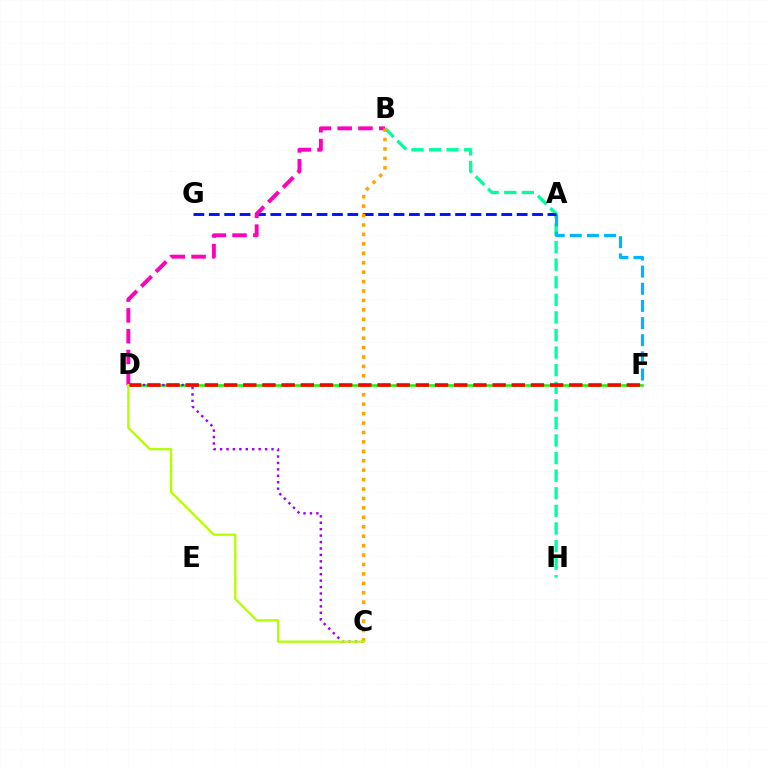{('D', 'F'): [{'color': '#08ff00', 'line_style': 'solid', 'thickness': 1.84}, {'color': '#ff0000', 'line_style': 'dashed', 'thickness': 2.61}], ('B', 'H'): [{'color': '#00ff9d', 'line_style': 'dashed', 'thickness': 2.39}], ('A', 'F'): [{'color': '#00b5ff', 'line_style': 'dashed', 'thickness': 2.33}], ('C', 'D'): [{'color': '#9b00ff', 'line_style': 'dotted', 'thickness': 1.75}, {'color': '#b3ff00', 'line_style': 'solid', 'thickness': 1.64}], ('A', 'G'): [{'color': '#0010ff', 'line_style': 'dashed', 'thickness': 2.09}], ('B', 'D'): [{'color': '#ff00bd', 'line_style': 'dashed', 'thickness': 2.82}], ('B', 'C'): [{'color': '#ffa500', 'line_style': 'dotted', 'thickness': 2.56}]}